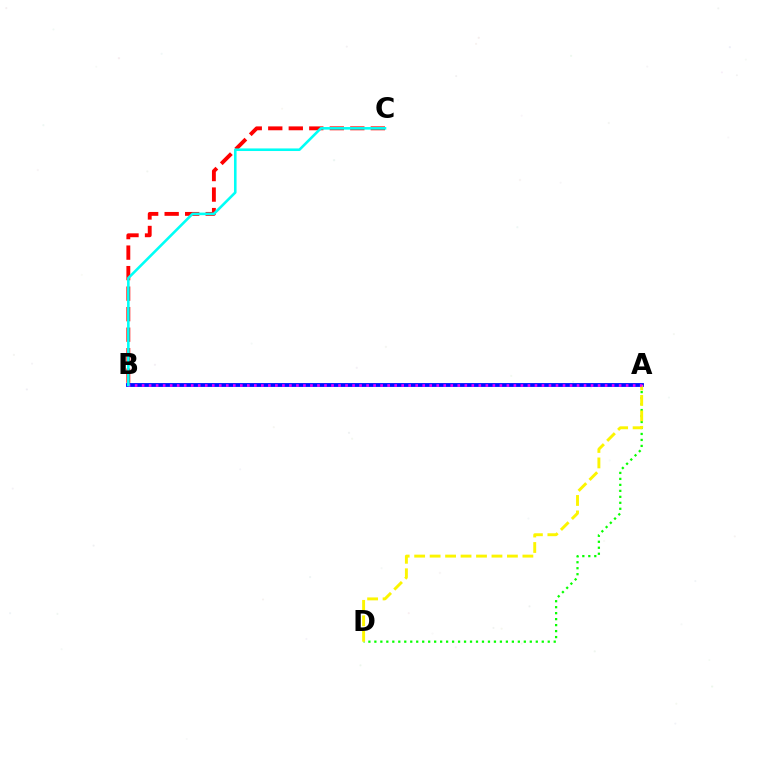{('A', 'D'): [{'color': '#08ff00', 'line_style': 'dotted', 'thickness': 1.62}, {'color': '#fcf500', 'line_style': 'dashed', 'thickness': 2.1}], ('B', 'C'): [{'color': '#ff0000', 'line_style': 'dashed', 'thickness': 2.79}, {'color': '#00fff6', 'line_style': 'solid', 'thickness': 1.86}], ('A', 'B'): [{'color': '#0010ff', 'line_style': 'solid', 'thickness': 2.76}, {'color': '#ee00ff', 'line_style': 'dotted', 'thickness': 1.91}]}